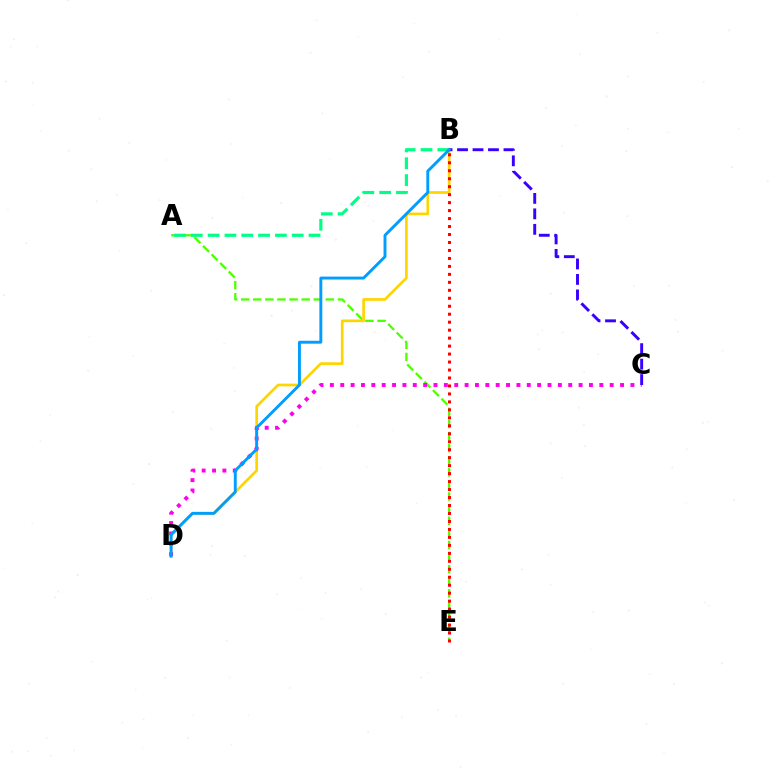{('A', 'E'): [{'color': '#4fff00', 'line_style': 'dashed', 'thickness': 1.64}], ('B', 'D'): [{'color': '#ffd500', 'line_style': 'solid', 'thickness': 1.95}, {'color': '#009eff', 'line_style': 'solid', 'thickness': 2.1}], ('C', 'D'): [{'color': '#ff00ed', 'line_style': 'dotted', 'thickness': 2.82}], ('A', 'B'): [{'color': '#00ff86', 'line_style': 'dashed', 'thickness': 2.28}], ('B', 'C'): [{'color': '#3700ff', 'line_style': 'dashed', 'thickness': 2.1}], ('B', 'E'): [{'color': '#ff0000', 'line_style': 'dotted', 'thickness': 2.17}]}